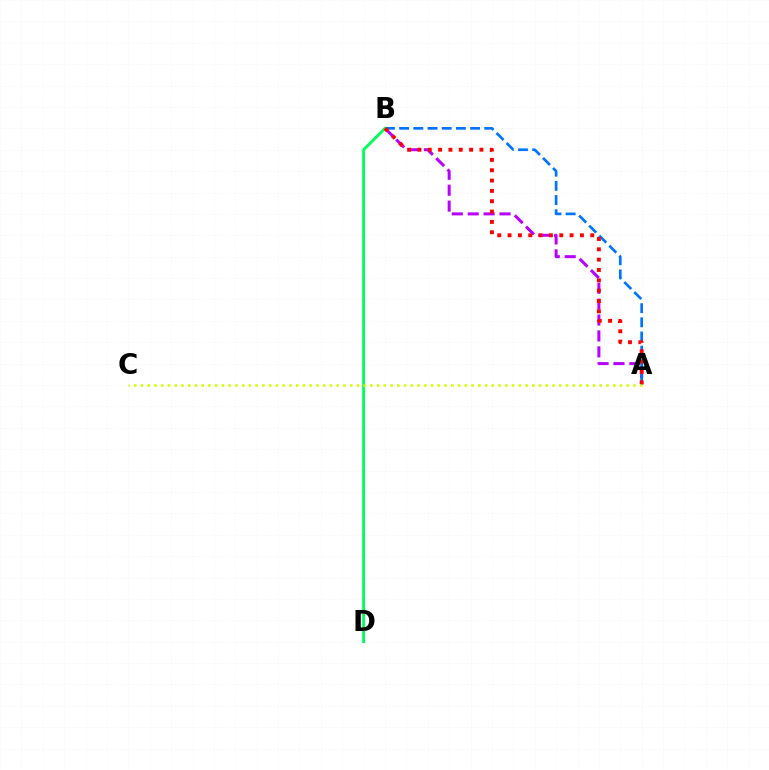{('A', 'B'): [{'color': '#b900ff', 'line_style': 'dashed', 'thickness': 2.16}, {'color': '#0074ff', 'line_style': 'dashed', 'thickness': 1.93}, {'color': '#ff0000', 'line_style': 'dotted', 'thickness': 2.81}], ('B', 'D'): [{'color': '#00ff5c', 'line_style': 'solid', 'thickness': 2.08}], ('A', 'C'): [{'color': '#d1ff00', 'line_style': 'dotted', 'thickness': 1.83}]}